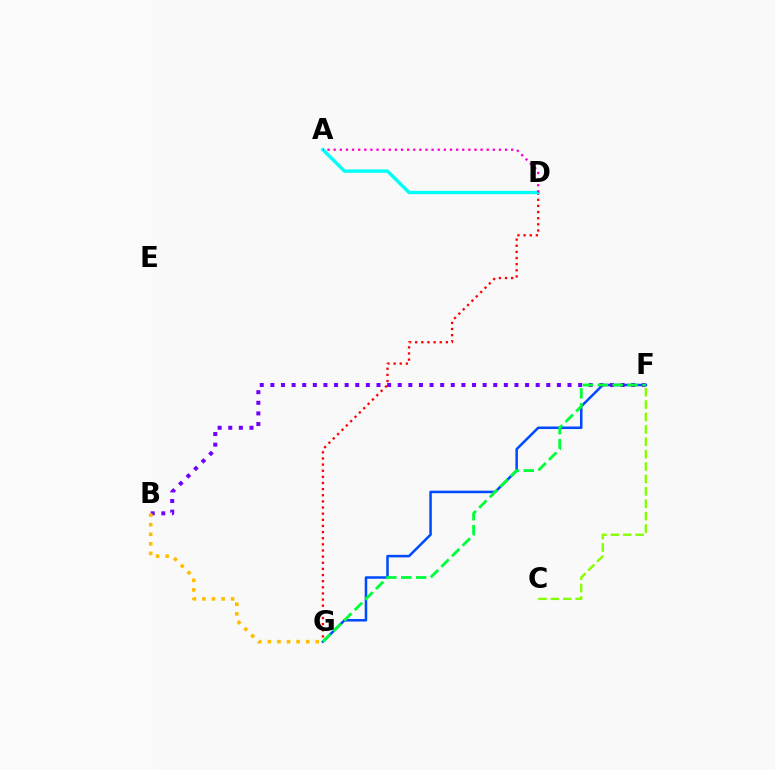{('C', 'F'): [{'color': '#84ff00', 'line_style': 'dashed', 'thickness': 1.68}], ('D', 'G'): [{'color': '#ff0000', 'line_style': 'dotted', 'thickness': 1.67}], ('A', 'D'): [{'color': '#00fff6', 'line_style': 'solid', 'thickness': 2.42}, {'color': '#ff00cf', 'line_style': 'dotted', 'thickness': 1.66}], ('F', 'G'): [{'color': '#004bff', 'line_style': 'solid', 'thickness': 1.82}, {'color': '#00ff39', 'line_style': 'dashed', 'thickness': 2.03}], ('B', 'F'): [{'color': '#7200ff', 'line_style': 'dotted', 'thickness': 2.88}], ('B', 'G'): [{'color': '#ffbd00', 'line_style': 'dotted', 'thickness': 2.6}]}